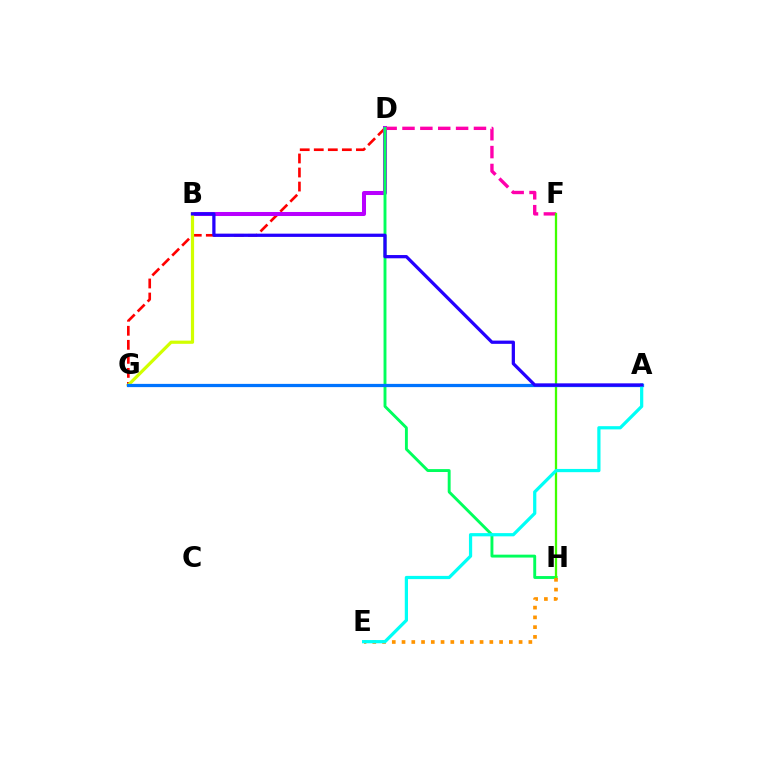{('D', 'G'): [{'color': '#ff0000', 'line_style': 'dashed', 'thickness': 1.91}], ('B', 'D'): [{'color': '#b900ff', 'line_style': 'solid', 'thickness': 2.91}], ('D', 'F'): [{'color': '#ff00ac', 'line_style': 'dashed', 'thickness': 2.43}], ('D', 'H'): [{'color': '#00ff5c', 'line_style': 'solid', 'thickness': 2.09}], ('F', 'H'): [{'color': '#3dff00', 'line_style': 'solid', 'thickness': 1.64}], ('B', 'G'): [{'color': '#d1ff00', 'line_style': 'solid', 'thickness': 2.31}], ('E', 'H'): [{'color': '#ff9400', 'line_style': 'dotted', 'thickness': 2.65}], ('A', 'G'): [{'color': '#0074ff', 'line_style': 'solid', 'thickness': 2.33}], ('A', 'E'): [{'color': '#00fff6', 'line_style': 'solid', 'thickness': 2.32}], ('A', 'B'): [{'color': '#2500ff', 'line_style': 'solid', 'thickness': 2.34}]}